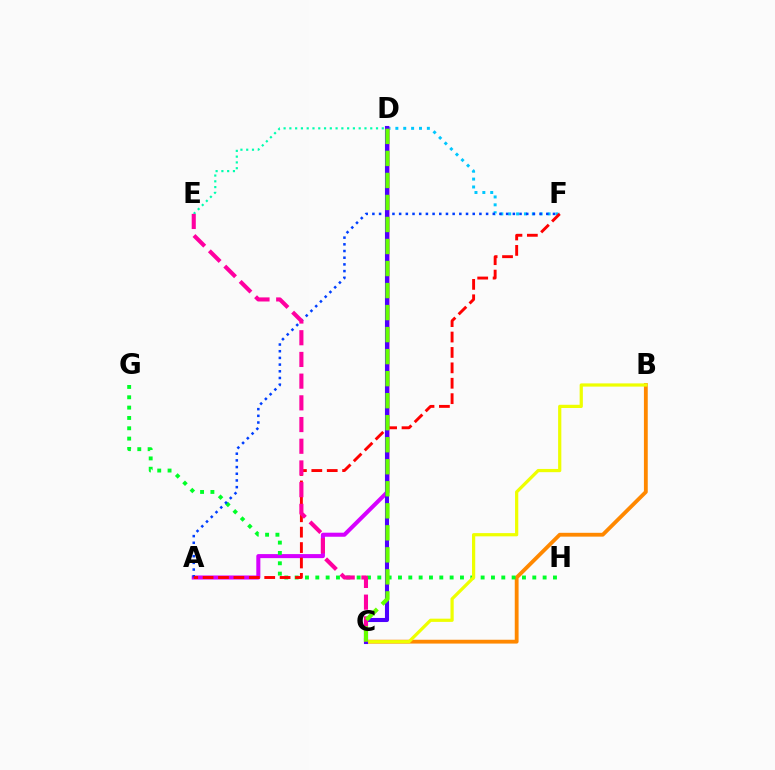{('D', 'F'): [{'color': '#00c7ff', 'line_style': 'dotted', 'thickness': 2.14}], ('A', 'D'): [{'color': '#d600ff', 'line_style': 'solid', 'thickness': 2.91}], ('B', 'C'): [{'color': '#ff8800', 'line_style': 'solid', 'thickness': 2.75}, {'color': '#eeff00', 'line_style': 'solid', 'thickness': 2.32}], ('G', 'H'): [{'color': '#00ff27', 'line_style': 'dotted', 'thickness': 2.81}], ('A', 'F'): [{'color': '#003fff', 'line_style': 'dotted', 'thickness': 1.82}, {'color': '#ff0000', 'line_style': 'dashed', 'thickness': 2.09}], ('C', 'D'): [{'color': '#4f00ff', 'line_style': 'solid', 'thickness': 2.94}, {'color': '#66ff00', 'line_style': 'dashed', 'thickness': 2.99}], ('D', 'E'): [{'color': '#00ffaf', 'line_style': 'dotted', 'thickness': 1.57}], ('C', 'E'): [{'color': '#ff00a0', 'line_style': 'dashed', 'thickness': 2.95}]}